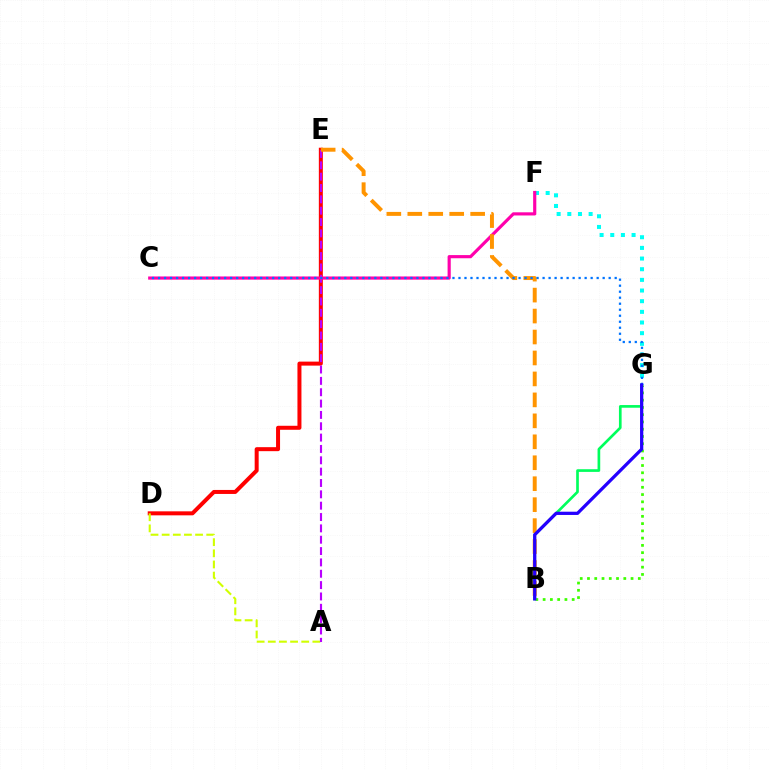{('D', 'E'): [{'color': '#ff0000', 'line_style': 'solid', 'thickness': 2.88}], ('F', 'G'): [{'color': '#00fff6', 'line_style': 'dotted', 'thickness': 2.9}], ('A', 'D'): [{'color': '#d1ff00', 'line_style': 'dashed', 'thickness': 1.51}], ('A', 'E'): [{'color': '#b900ff', 'line_style': 'dashed', 'thickness': 1.54}], ('C', 'F'): [{'color': '#ff00ac', 'line_style': 'solid', 'thickness': 2.28}], ('B', 'G'): [{'color': '#00ff5c', 'line_style': 'solid', 'thickness': 1.93}, {'color': '#3dff00', 'line_style': 'dotted', 'thickness': 1.97}, {'color': '#2500ff', 'line_style': 'solid', 'thickness': 2.34}], ('B', 'E'): [{'color': '#ff9400', 'line_style': 'dashed', 'thickness': 2.85}], ('C', 'G'): [{'color': '#0074ff', 'line_style': 'dotted', 'thickness': 1.63}]}